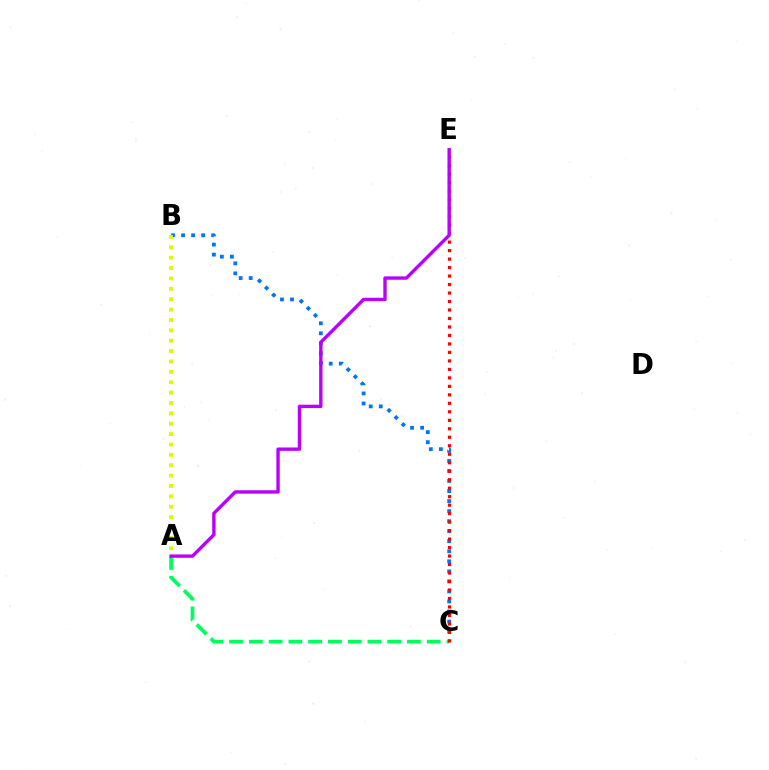{('B', 'C'): [{'color': '#0074ff', 'line_style': 'dotted', 'thickness': 2.73}], ('A', 'C'): [{'color': '#00ff5c', 'line_style': 'dashed', 'thickness': 2.68}], ('C', 'E'): [{'color': '#ff0000', 'line_style': 'dotted', 'thickness': 2.31}], ('A', 'E'): [{'color': '#b900ff', 'line_style': 'solid', 'thickness': 2.43}], ('A', 'B'): [{'color': '#d1ff00', 'line_style': 'dotted', 'thickness': 2.82}]}